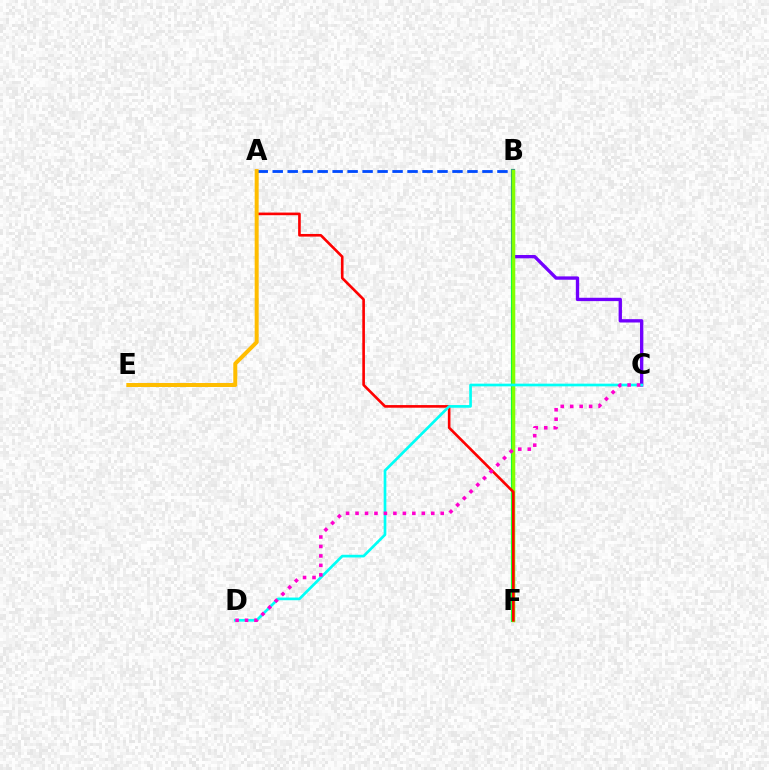{('B', 'F'): [{'color': '#00ff39', 'line_style': 'solid', 'thickness': 3.0}, {'color': '#84ff00', 'line_style': 'solid', 'thickness': 2.45}], ('A', 'B'): [{'color': '#004bff', 'line_style': 'dashed', 'thickness': 2.04}], ('B', 'C'): [{'color': '#7200ff', 'line_style': 'solid', 'thickness': 2.4}], ('A', 'F'): [{'color': '#ff0000', 'line_style': 'solid', 'thickness': 1.9}], ('C', 'D'): [{'color': '#00fff6', 'line_style': 'solid', 'thickness': 1.93}, {'color': '#ff00cf', 'line_style': 'dotted', 'thickness': 2.57}], ('A', 'E'): [{'color': '#ffbd00', 'line_style': 'solid', 'thickness': 2.87}]}